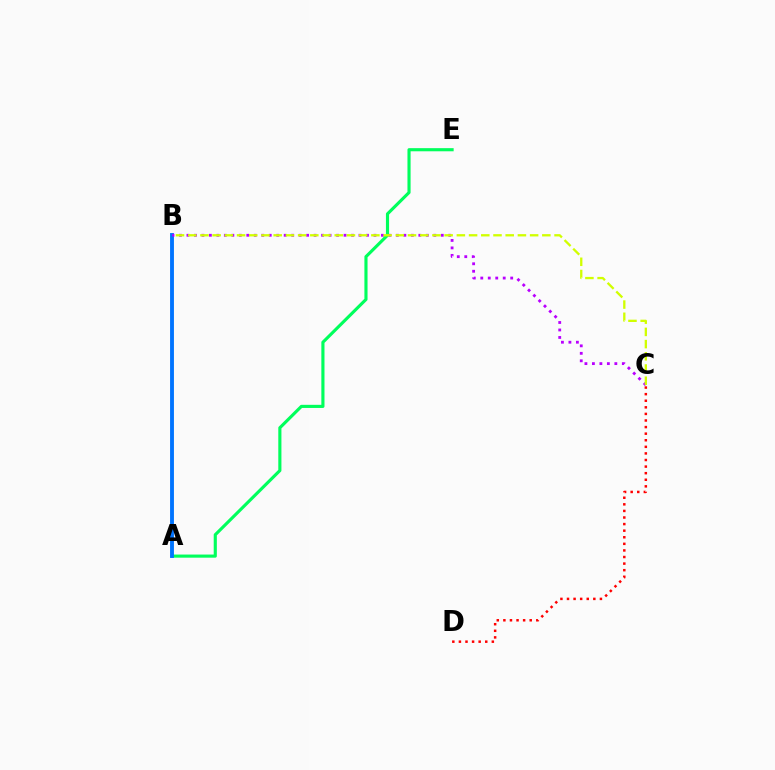{('C', 'D'): [{'color': '#ff0000', 'line_style': 'dotted', 'thickness': 1.79}], ('A', 'E'): [{'color': '#00ff5c', 'line_style': 'solid', 'thickness': 2.26}], ('A', 'B'): [{'color': '#0074ff', 'line_style': 'solid', 'thickness': 2.78}], ('B', 'C'): [{'color': '#b900ff', 'line_style': 'dotted', 'thickness': 2.03}, {'color': '#d1ff00', 'line_style': 'dashed', 'thickness': 1.66}]}